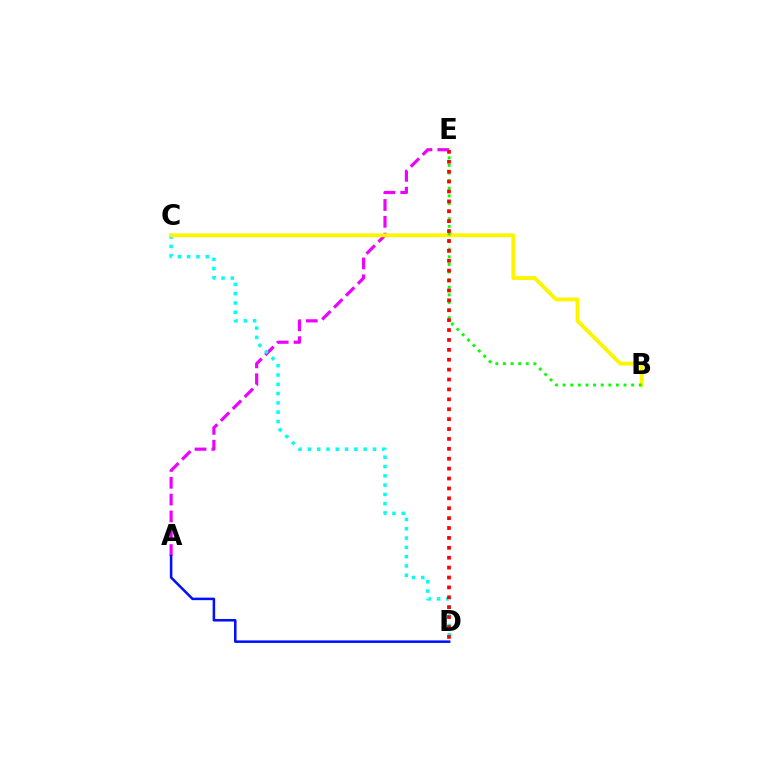{('A', 'E'): [{'color': '#ee00ff', 'line_style': 'dashed', 'thickness': 2.29}], ('C', 'D'): [{'color': '#00fff6', 'line_style': 'dotted', 'thickness': 2.53}], ('A', 'D'): [{'color': '#0010ff', 'line_style': 'solid', 'thickness': 1.82}], ('B', 'C'): [{'color': '#fcf500', 'line_style': 'solid', 'thickness': 2.78}], ('B', 'E'): [{'color': '#08ff00', 'line_style': 'dotted', 'thickness': 2.07}], ('D', 'E'): [{'color': '#ff0000', 'line_style': 'dotted', 'thickness': 2.69}]}